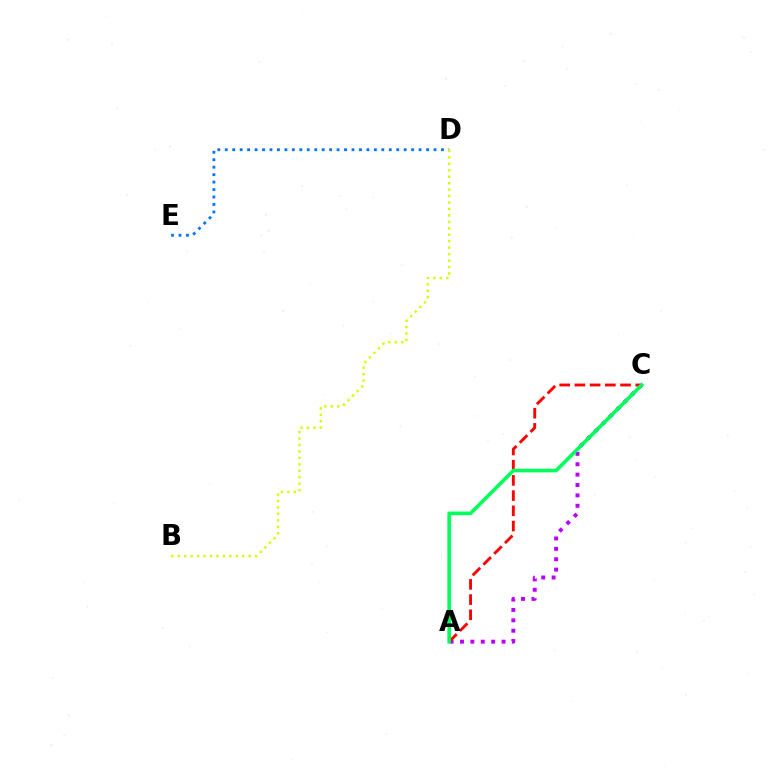{('A', 'C'): [{'color': '#b900ff', 'line_style': 'dotted', 'thickness': 2.82}, {'color': '#ff0000', 'line_style': 'dashed', 'thickness': 2.07}, {'color': '#00ff5c', 'line_style': 'solid', 'thickness': 2.61}], ('D', 'E'): [{'color': '#0074ff', 'line_style': 'dotted', 'thickness': 2.03}], ('B', 'D'): [{'color': '#d1ff00', 'line_style': 'dotted', 'thickness': 1.75}]}